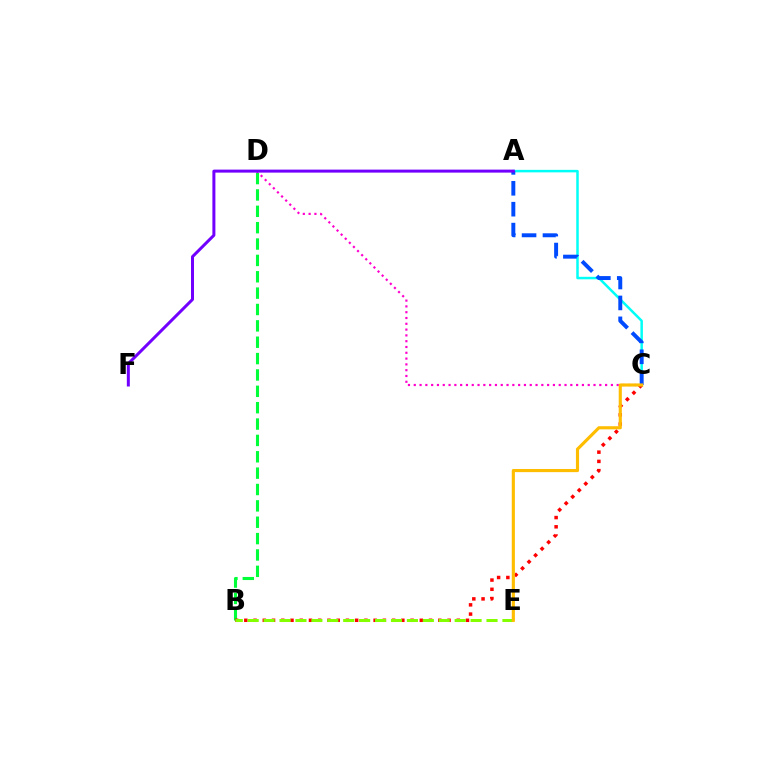{('A', 'C'): [{'color': '#00fff6', 'line_style': 'solid', 'thickness': 1.8}, {'color': '#004bff', 'line_style': 'dashed', 'thickness': 2.84}], ('B', 'D'): [{'color': '#00ff39', 'line_style': 'dashed', 'thickness': 2.22}], ('B', 'C'): [{'color': '#ff0000', 'line_style': 'dotted', 'thickness': 2.51}], ('C', 'D'): [{'color': '#ff00cf', 'line_style': 'dotted', 'thickness': 1.58}], ('B', 'E'): [{'color': '#84ff00', 'line_style': 'dashed', 'thickness': 2.16}], ('A', 'F'): [{'color': '#7200ff', 'line_style': 'solid', 'thickness': 2.16}], ('C', 'E'): [{'color': '#ffbd00', 'line_style': 'solid', 'thickness': 2.26}]}